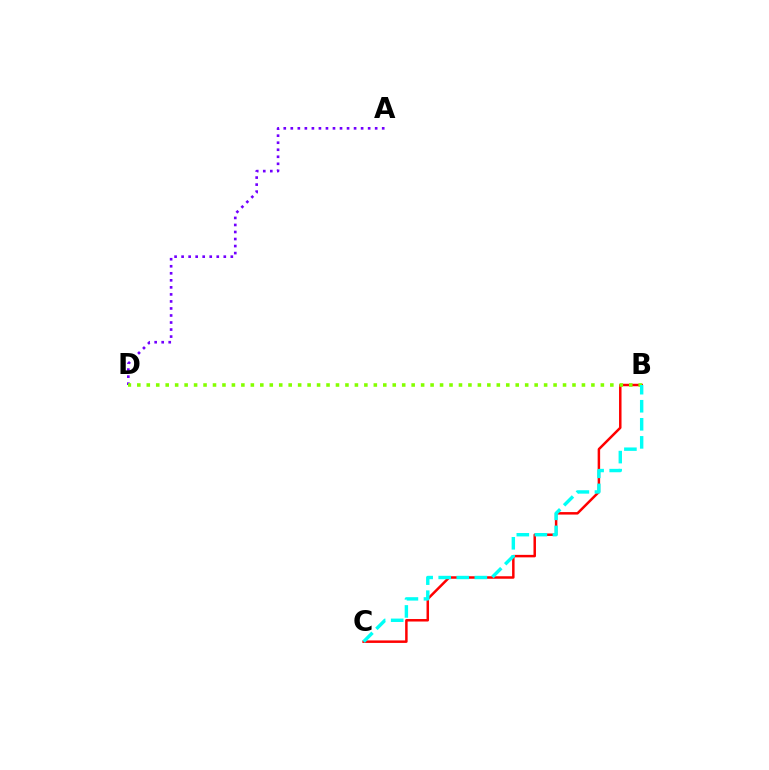{('B', 'C'): [{'color': '#ff0000', 'line_style': 'solid', 'thickness': 1.79}, {'color': '#00fff6', 'line_style': 'dashed', 'thickness': 2.45}], ('A', 'D'): [{'color': '#7200ff', 'line_style': 'dotted', 'thickness': 1.91}], ('B', 'D'): [{'color': '#84ff00', 'line_style': 'dotted', 'thickness': 2.57}]}